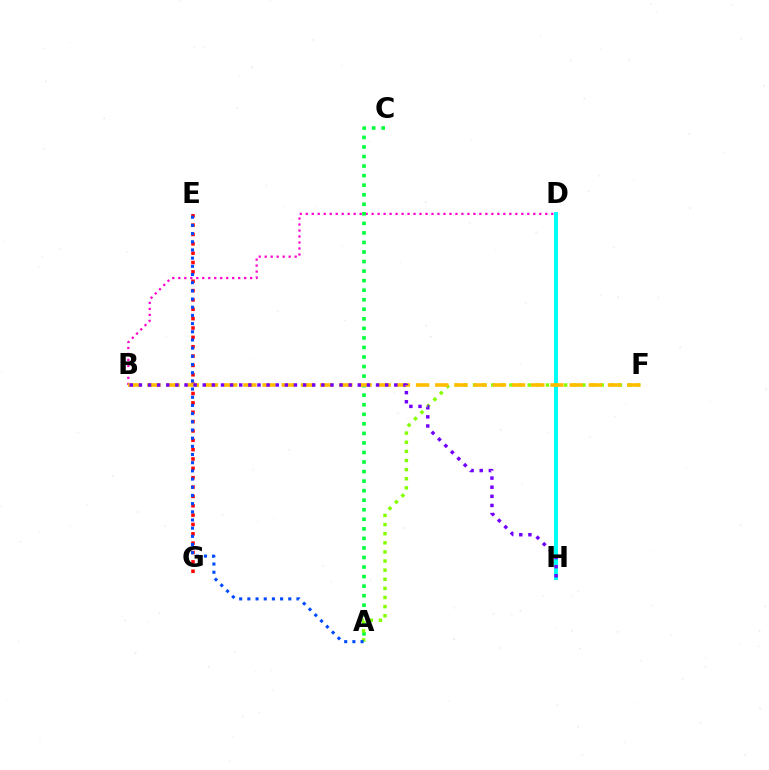{('E', 'G'): [{'color': '#ff0000', 'line_style': 'dotted', 'thickness': 2.54}], ('B', 'D'): [{'color': '#ff00cf', 'line_style': 'dotted', 'thickness': 1.63}], ('A', 'C'): [{'color': '#00ff39', 'line_style': 'dotted', 'thickness': 2.59}], ('D', 'H'): [{'color': '#00fff6', 'line_style': 'solid', 'thickness': 2.85}], ('A', 'F'): [{'color': '#84ff00', 'line_style': 'dotted', 'thickness': 2.48}], ('B', 'F'): [{'color': '#ffbd00', 'line_style': 'dashed', 'thickness': 2.61}], ('A', 'E'): [{'color': '#004bff', 'line_style': 'dotted', 'thickness': 2.22}], ('B', 'H'): [{'color': '#7200ff', 'line_style': 'dotted', 'thickness': 2.48}]}